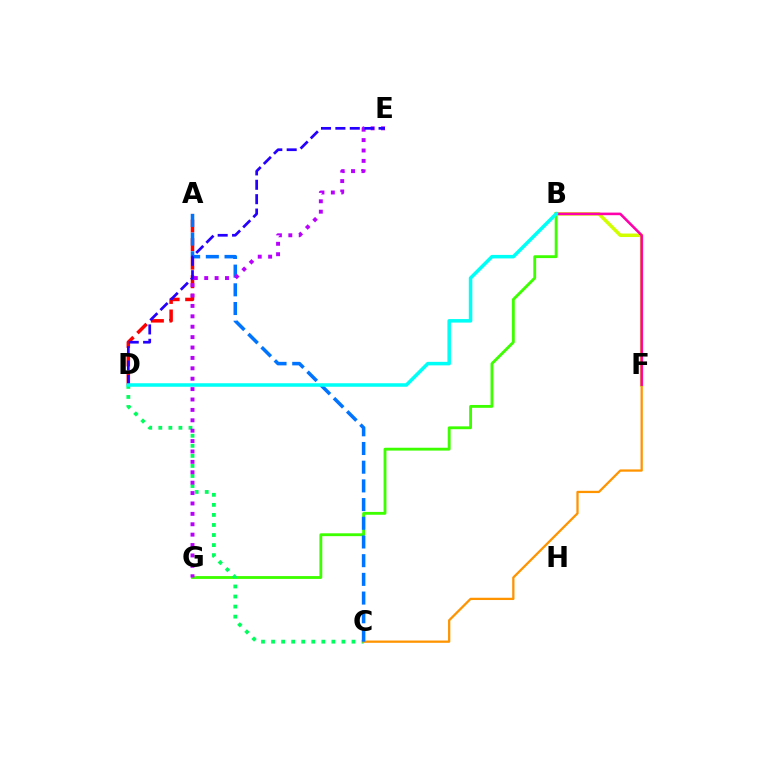{('B', 'G'): [{'color': '#3dff00', 'line_style': 'solid', 'thickness': 2.05}], ('A', 'D'): [{'color': '#ff0000', 'line_style': 'dashed', 'thickness': 2.52}], ('C', 'D'): [{'color': '#00ff5c', 'line_style': 'dotted', 'thickness': 2.73}], ('C', 'F'): [{'color': '#ff9400', 'line_style': 'solid', 'thickness': 1.64}], ('B', 'F'): [{'color': '#d1ff00', 'line_style': 'solid', 'thickness': 2.51}, {'color': '#ff00ac', 'line_style': 'solid', 'thickness': 1.86}], ('A', 'C'): [{'color': '#0074ff', 'line_style': 'dashed', 'thickness': 2.54}], ('E', 'G'): [{'color': '#b900ff', 'line_style': 'dotted', 'thickness': 2.82}], ('D', 'E'): [{'color': '#2500ff', 'line_style': 'dashed', 'thickness': 1.95}], ('B', 'D'): [{'color': '#00fff6', 'line_style': 'solid', 'thickness': 2.53}]}